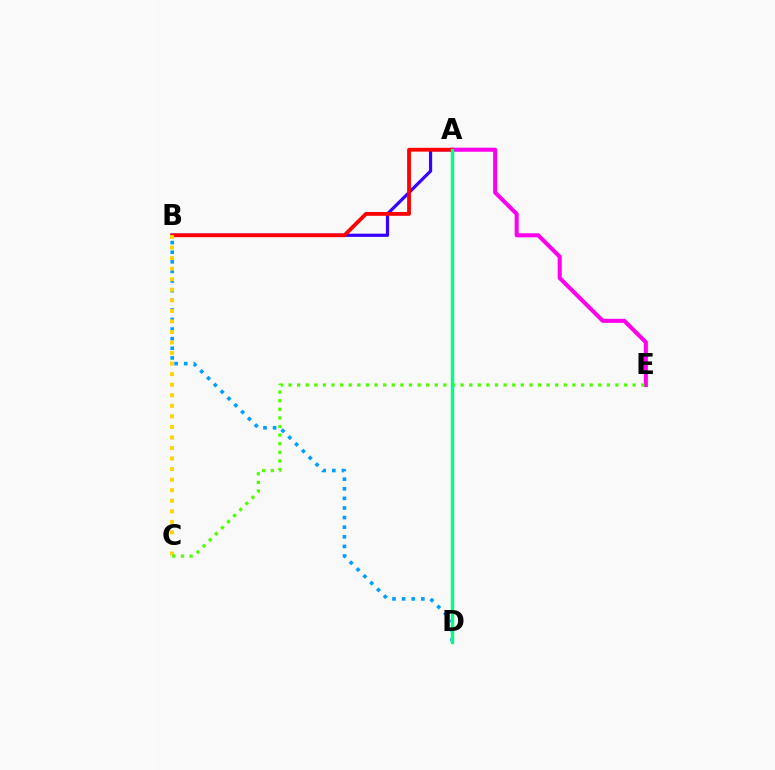{('A', 'E'): [{'color': '#ff00ed', 'line_style': 'solid', 'thickness': 2.93}], ('A', 'B'): [{'color': '#3700ff', 'line_style': 'solid', 'thickness': 2.3}, {'color': '#ff0000', 'line_style': 'solid', 'thickness': 2.75}], ('B', 'D'): [{'color': '#009eff', 'line_style': 'dotted', 'thickness': 2.61}], ('B', 'C'): [{'color': '#ffd500', 'line_style': 'dotted', 'thickness': 2.87}], ('C', 'E'): [{'color': '#4fff00', 'line_style': 'dotted', 'thickness': 2.34}], ('A', 'D'): [{'color': '#00ff86', 'line_style': 'solid', 'thickness': 2.46}]}